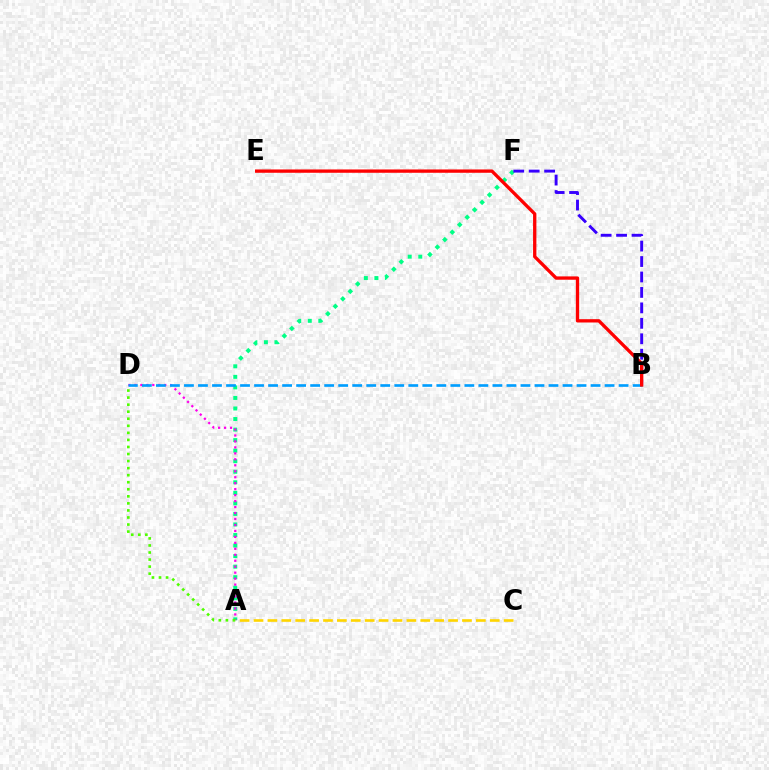{('A', 'F'): [{'color': '#00ff86', 'line_style': 'dotted', 'thickness': 2.86}], ('A', 'D'): [{'color': '#ff00ed', 'line_style': 'dotted', 'thickness': 1.62}, {'color': '#4fff00', 'line_style': 'dotted', 'thickness': 1.92}], ('B', 'D'): [{'color': '#009eff', 'line_style': 'dashed', 'thickness': 1.9}], ('B', 'F'): [{'color': '#3700ff', 'line_style': 'dashed', 'thickness': 2.1}], ('A', 'C'): [{'color': '#ffd500', 'line_style': 'dashed', 'thickness': 1.89}], ('B', 'E'): [{'color': '#ff0000', 'line_style': 'solid', 'thickness': 2.39}]}